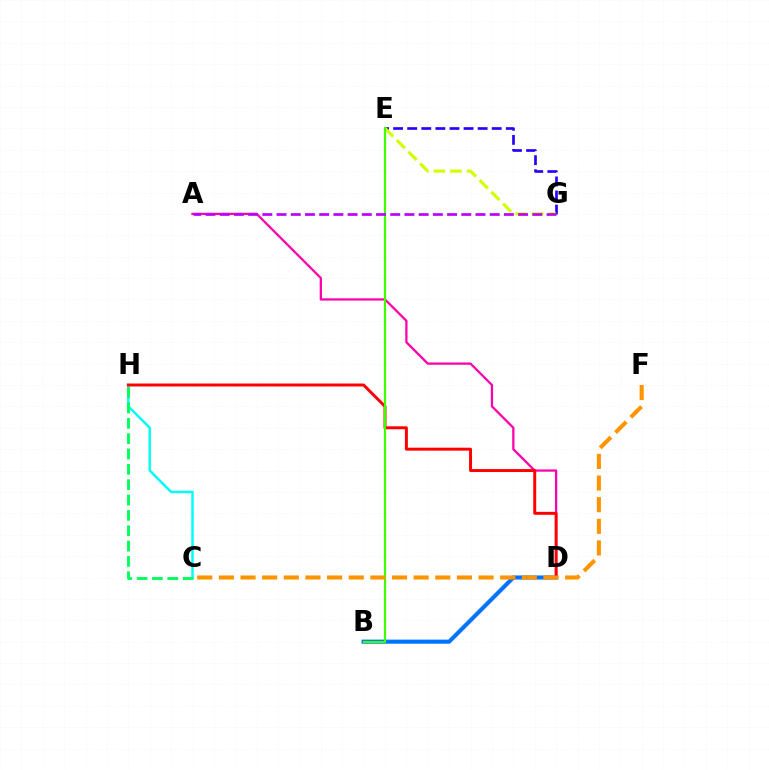{('A', 'D'): [{'color': '#ff00ac', 'line_style': 'solid', 'thickness': 1.63}], ('B', 'D'): [{'color': '#0074ff', 'line_style': 'solid', 'thickness': 2.96}], ('E', 'G'): [{'color': '#2500ff', 'line_style': 'dashed', 'thickness': 1.91}, {'color': '#d1ff00', 'line_style': 'dashed', 'thickness': 2.25}], ('C', 'H'): [{'color': '#00fff6', 'line_style': 'solid', 'thickness': 1.77}, {'color': '#00ff5c', 'line_style': 'dashed', 'thickness': 2.08}], ('D', 'H'): [{'color': '#ff0000', 'line_style': 'solid', 'thickness': 2.13}], ('B', 'E'): [{'color': '#3dff00', 'line_style': 'solid', 'thickness': 1.59}], ('A', 'G'): [{'color': '#b900ff', 'line_style': 'dashed', 'thickness': 1.93}], ('C', 'F'): [{'color': '#ff9400', 'line_style': 'dashed', 'thickness': 2.94}]}